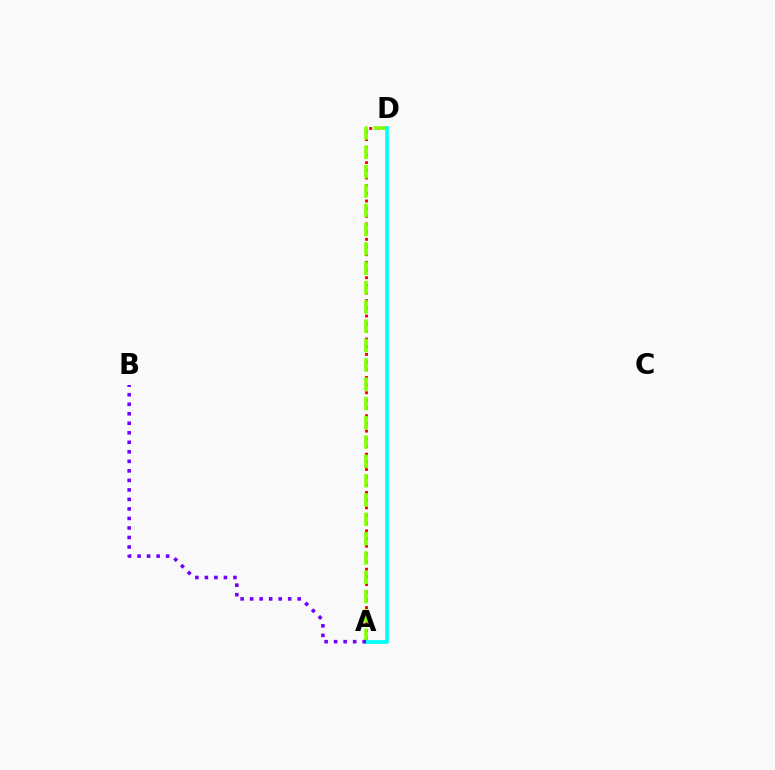{('A', 'D'): [{'color': '#ff0000', 'line_style': 'dotted', 'thickness': 2.08}, {'color': '#84ff00', 'line_style': 'dashed', 'thickness': 2.62}, {'color': '#00fff6', 'line_style': 'solid', 'thickness': 2.67}], ('A', 'B'): [{'color': '#7200ff', 'line_style': 'dotted', 'thickness': 2.59}]}